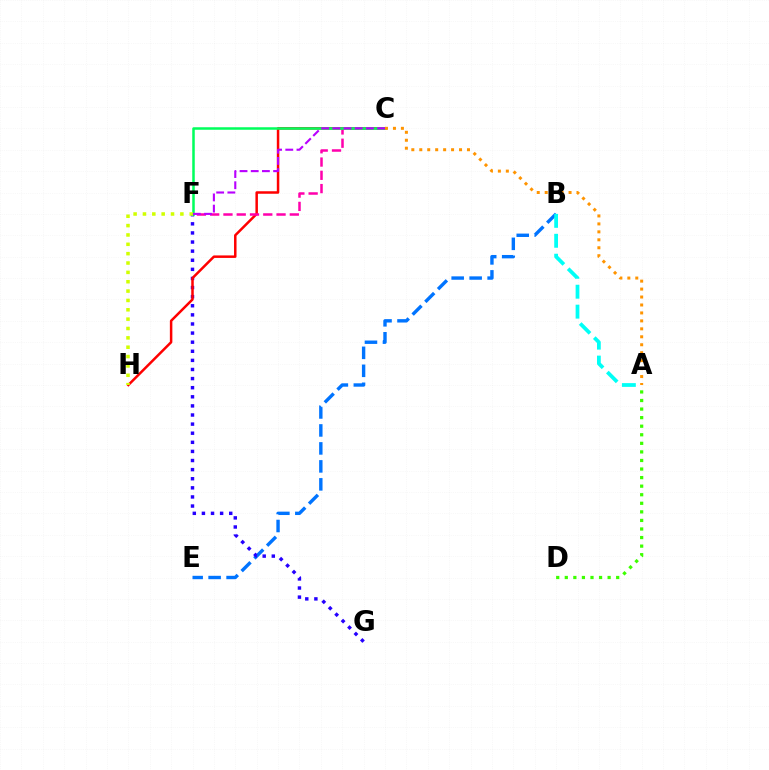{('A', 'D'): [{'color': '#3dff00', 'line_style': 'dotted', 'thickness': 2.33}], ('B', 'E'): [{'color': '#0074ff', 'line_style': 'dashed', 'thickness': 2.44}], ('F', 'G'): [{'color': '#2500ff', 'line_style': 'dotted', 'thickness': 2.47}], ('C', 'H'): [{'color': '#ff0000', 'line_style': 'solid', 'thickness': 1.8}], ('C', 'F'): [{'color': '#ff00ac', 'line_style': 'dashed', 'thickness': 1.8}, {'color': '#00ff5c', 'line_style': 'solid', 'thickness': 1.81}, {'color': '#b900ff', 'line_style': 'dashed', 'thickness': 1.52}], ('A', 'B'): [{'color': '#00fff6', 'line_style': 'dashed', 'thickness': 2.71}], ('A', 'C'): [{'color': '#ff9400', 'line_style': 'dotted', 'thickness': 2.16}], ('F', 'H'): [{'color': '#d1ff00', 'line_style': 'dotted', 'thickness': 2.54}]}